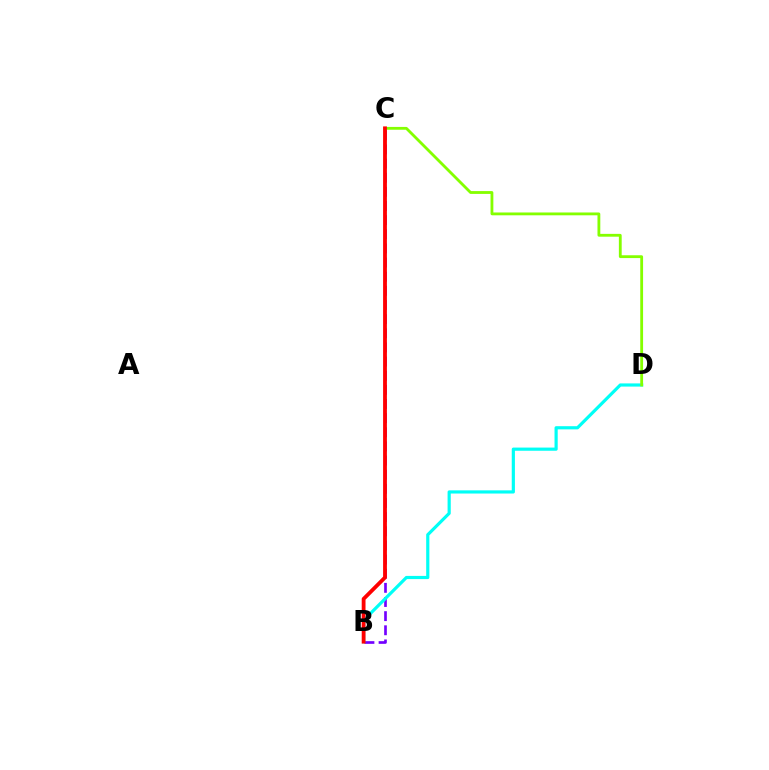{('B', 'C'): [{'color': '#7200ff', 'line_style': 'dashed', 'thickness': 1.92}, {'color': '#ff0000', 'line_style': 'solid', 'thickness': 2.74}], ('B', 'D'): [{'color': '#00fff6', 'line_style': 'solid', 'thickness': 2.29}], ('C', 'D'): [{'color': '#84ff00', 'line_style': 'solid', 'thickness': 2.03}]}